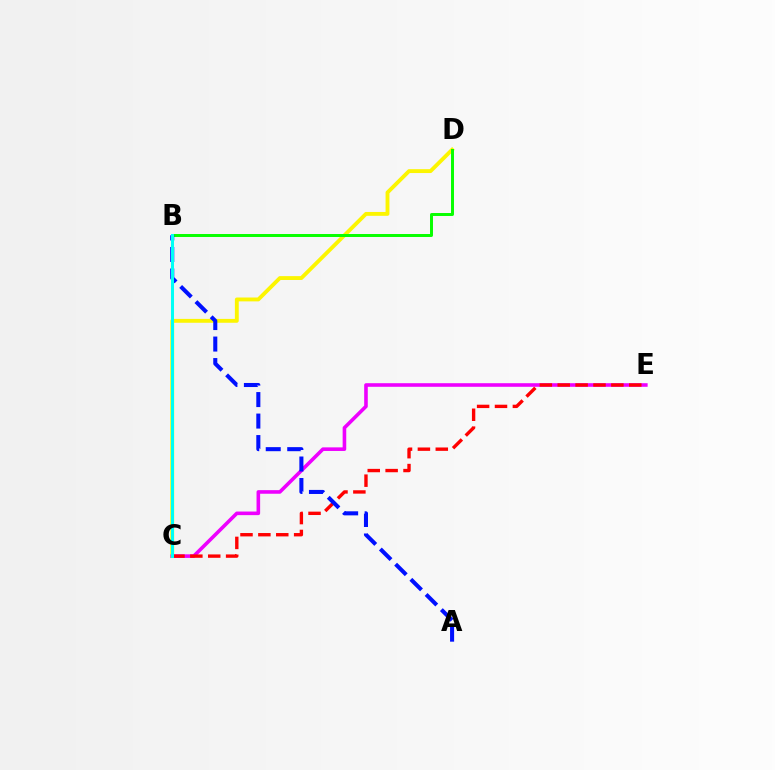{('C', 'D'): [{'color': '#fcf500', 'line_style': 'solid', 'thickness': 2.78}], ('B', 'D'): [{'color': '#08ff00', 'line_style': 'solid', 'thickness': 2.14}], ('C', 'E'): [{'color': '#ee00ff', 'line_style': 'solid', 'thickness': 2.59}, {'color': '#ff0000', 'line_style': 'dashed', 'thickness': 2.43}], ('A', 'B'): [{'color': '#0010ff', 'line_style': 'dashed', 'thickness': 2.92}], ('B', 'C'): [{'color': '#00fff6', 'line_style': 'solid', 'thickness': 2.18}]}